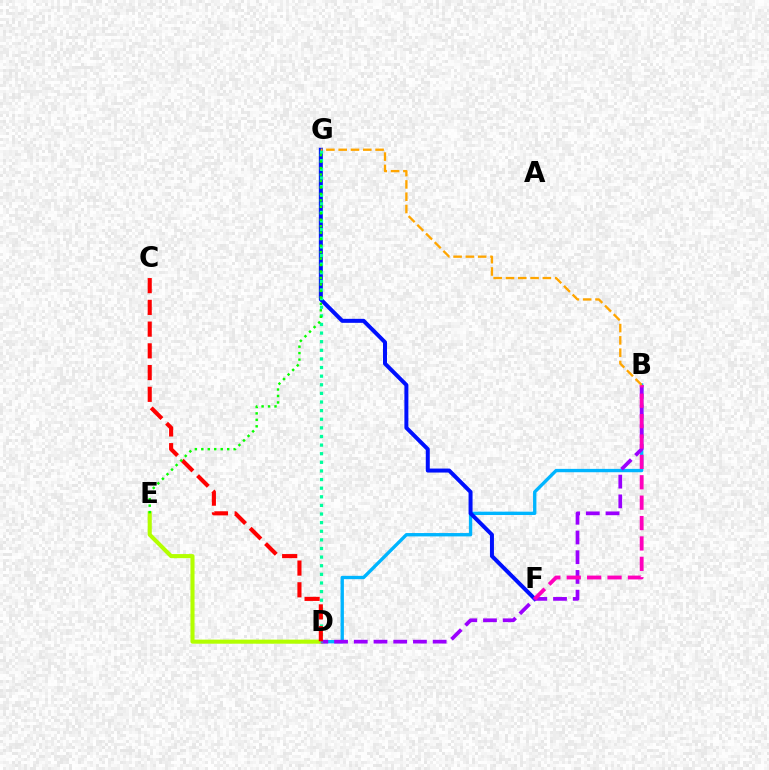{('B', 'D'): [{'color': '#00b5ff', 'line_style': 'solid', 'thickness': 2.41}, {'color': '#9b00ff', 'line_style': 'dashed', 'thickness': 2.68}], ('D', 'E'): [{'color': '#b3ff00', 'line_style': 'solid', 'thickness': 2.94}], ('F', 'G'): [{'color': '#0010ff', 'line_style': 'solid', 'thickness': 2.88}], ('D', 'G'): [{'color': '#00ff9d', 'line_style': 'dotted', 'thickness': 2.34}], ('C', 'D'): [{'color': '#ff0000', 'line_style': 'dashed', 'thickness': 2.95}], ('B', 'F'): [{'color': '#ff00bd', 'line_style': 'dashed', 'thickness': 2.77}], ('E', 'G'): [{'color': '#08ff00', 'line_style': 'dotted', 'thickness': 1.76}], ('B', 'G'): [{'color': '#ffa500', 'line_style': 'dashed', 'thickness': 1.67}]}